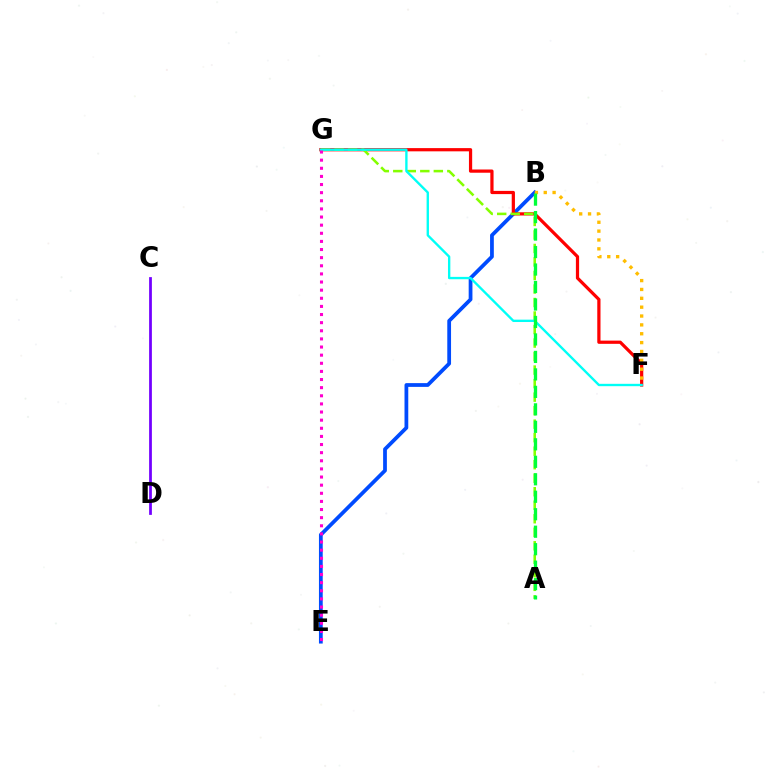{('B', 'E'): [{'color': '#004bff', 'line_style': 'solid', 'thickness': 2.71}], ('F', 'G'): [{'color': '#ff0000', 'line_style': 'solid', 'thickness': 2.32}, {'color': '#00fff6', 'line_style': 'solid', 'thickness': 1.7}], ('B', 'F'): [{'color': '#ffbd00', 'line_style': 'dotted', 'thickness': 2.41}], ('A', 'G'): [{'color': '#84ff00', 'line_style': 'dashed', 'thickness': 1.84}], ('C', 'D'): [{'color': '#7200ff', 'line_style': 'solid', 'thickness': 1.99}], ('E', 'G'): [{'color': '#ff00cf', 'line_style': 'dotted', 'thickness': 2.21}], ('A', 'B'): [{'color': '#00ff39', 'line_style': 'dashed', 'thickness': 2.37}]}